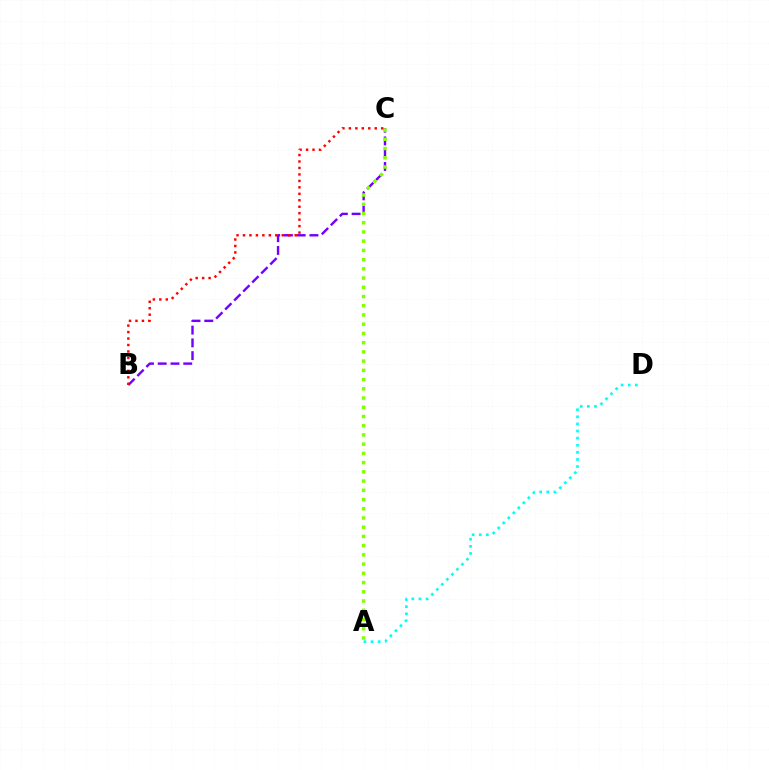{('B', 'C'): [{'color': '#7200ff', 'line_style': 'dashed', 'thickness': 1.73}, {'color': '#ff0000', 'line_style': 'dotted', 'thickness': 1.76}], ('A', 'C'): [{'color': '#84ff00', 'line_style': 'dotted', 'thickness': 2.51}], ('A', 'D'): [{'color': '#00fff6', 'line_style': 'dotted', 'thickness': 1.93}]}